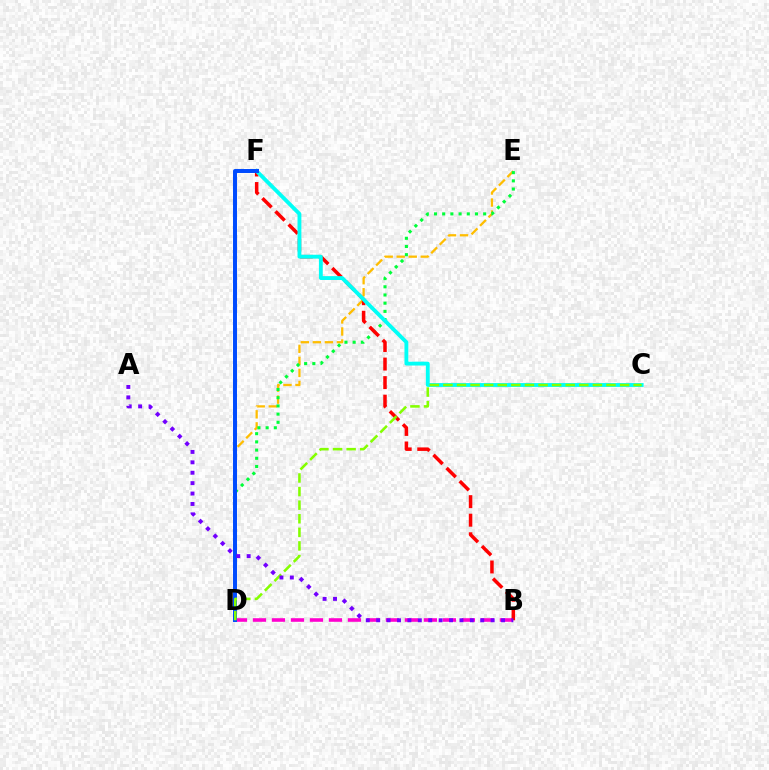{('B', 'D'): [{'color': '#ff00cf', 'line_style': 'dashed', 'thickness': 2.58}], ('D', 'E'): [{'color': '#ffbd00', 'line_style': 'dashed', 'thickness': 1.63}, {'color': '#00ff39', 'line_style': 'dotted', 'thickness': 2.23}], ('B', 'F'): [{'color': '#ff0000', 'line_style': 'dashed', 'thickness': 2.52}], ('C', 'F'): [{'color': '#00fff6', 'line_style': 'solid', 'thickness': 2.77}], ('D', 'F'): [{'color': '#004bff', 'line_style': 'solid', 'thickness': 2.86}], ('C', 'D'): [{'color': '#84ff00', 'line_style': 'dashed', 'thickness': 1.85}], ('A', 'B'): [{'color': '#7200ff', 'line_style': 'dotted', 'thickness': 2.83}]}